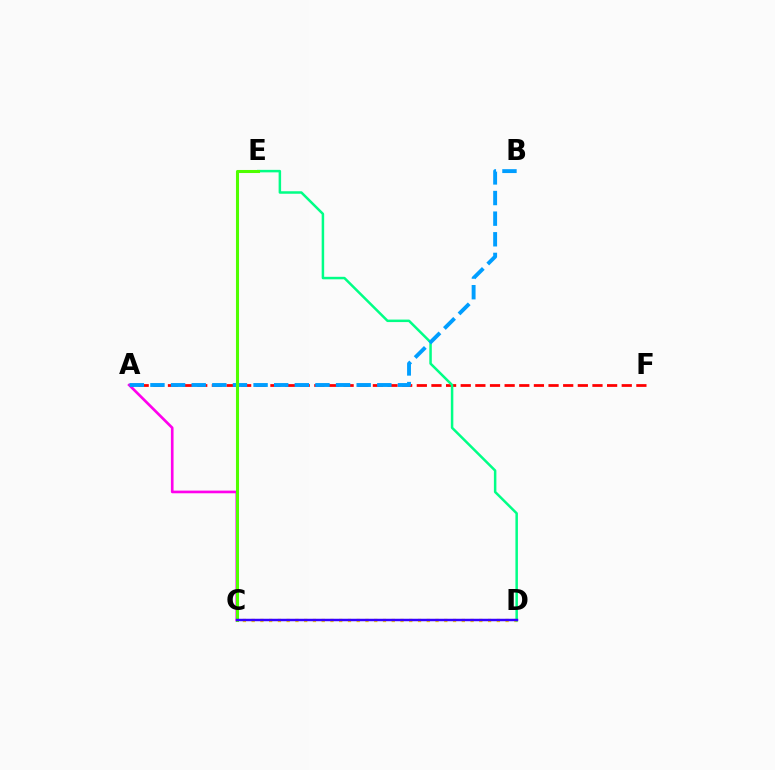{('C', 'D'): [{'color': '#ffd500', 'line_style': 'dotted', 'thickness': 2.38}, {'color': '#3700ff', 'line_style': 'solid', 'thickness': 1.78}], ('A', 'F'): [{'color': '#ff0000', 'line_style': 'dashed', 'thickness': 1.99}], ('D', 'E'): [{'color': '#00ff86', 'line_style': 'solid', 'thickness': 1.8}], ('A', 'C'): [{'color': '#ff00ed', 'line_style': 'solid', 'thickness': 1.91}], ('A', 'B'): [{'color': '#009eff', 'line_style': 'dashed', 'thickness': 2.8}], ('C', 'E'): [{'color': '#4fff00', 'line_style': 'solid', 'thickness': 2.21}]}